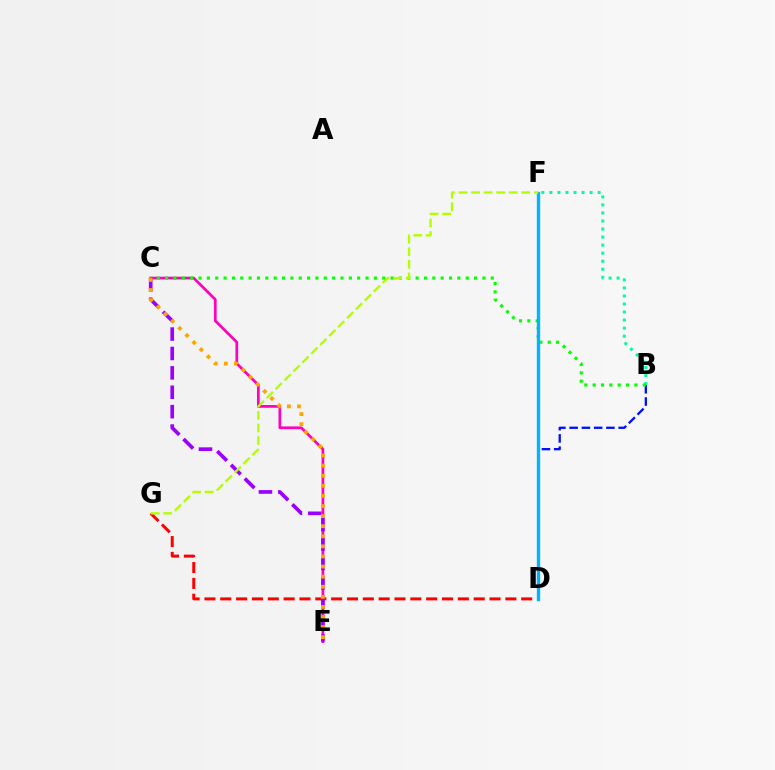{('C', 'E'): [{'color': '#ff00bd', 'line_style': 'solid', 'thickness': 1.95}, {'color': '#9b00ff', 'line_style': 'dashed', 'thickness': 2.64}, {'color': '#ffa500', 'line_style': 'dotted', 'thickness': 2.74}], ('B', 'F'): [{'color': '#00ff9d', 'line_style': 'dotted', 'thickness': 2.18}], ('B', 'D'): [{'color': '#0010ff', 'line_style': 'dashed', 'thickness': 1.67}], ('D', 'G'): [{'color': '#ff0000', 'line_style': 'dashed', 'thickness': 2.15}], ('B', 'C'): [{'color': '#08ff00', 'line_style': 'dotted', 'thickness': 2.27}], ('D', 'F'): [{'color': '#00b5ff', 'line_style': 'solid', 'thickness': 2.41}], ('F', 'G'): [{'color': '#b3ff00', 'line_style': 'dashed', 'thickness': 1.71}]}